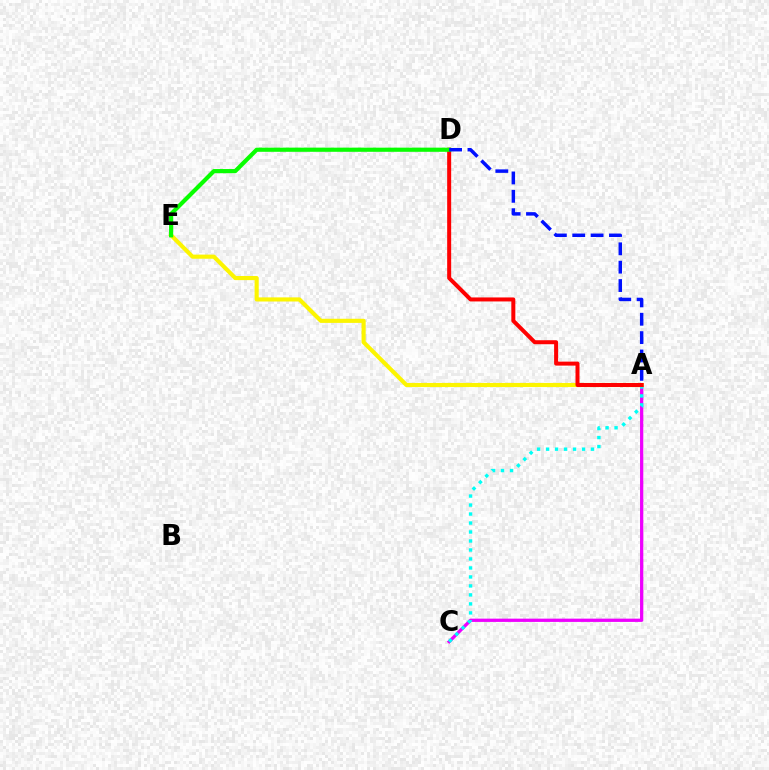{('A', 'C'): [{'color': '#ee00ff', 'line_style': 'solid', 'thickness': 2.36}, {'color': '#00fff6', 'line_style': 'dotted', 'thickness': 2.44}], ('A', 'E'): [{'color': '#fcf500', 'line_style': 'solid', 'thickness': 2.97}], ('A', 'D'): [{'color': '#ff0000', 'line_style': 'solid', 'thickness': 2.88}, {'color': '#0010ff', 'line_style': 'dashed', 'thickness': 2.49}], ('D', 'E'): [{'color': '#08ff00', 'line_style': 'solid', 'thickness': 3.0}]}